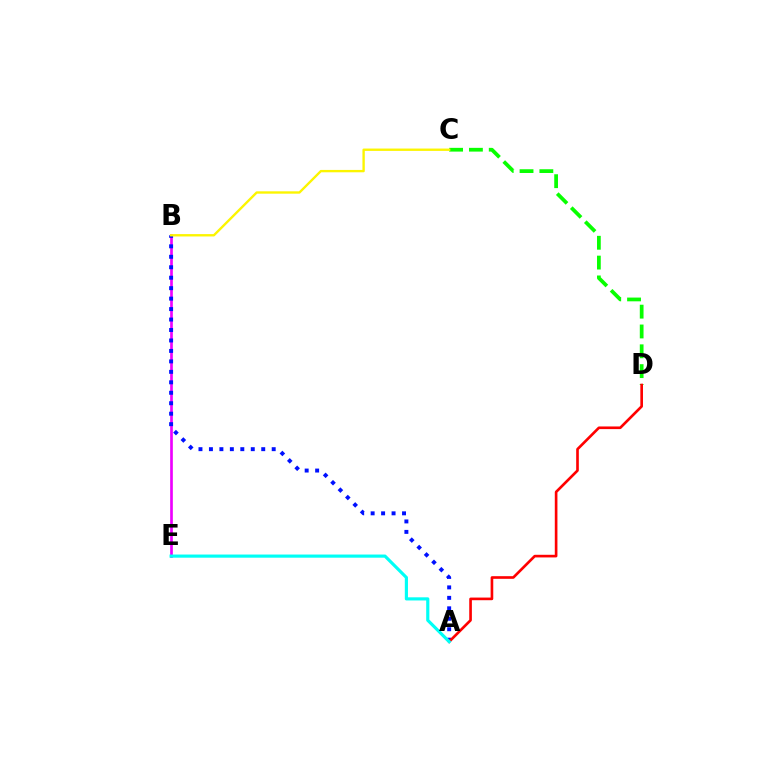{('B', 'E'): [{'color': '#ee00ff', 'line_style': 'solid', 'thickness': 1.92}], ('A', 'B'): [{'color': '#0010ff', 'line_style': 'dotted', 'thickness': 2.84}], ('C', 'D'): [{'color': '#08ff00', 'line_style': 'dashed', 'thickness': 2.69}], ('A', 'D'): [{'color': '#ff0000', 'line_style': 'solid', 'thickness': 1.9}], ('A', 'E'): [{'color': '#00fff6', 'line_style': 'solid', 'thickness': 2.27}], ('B', 'C'): [{'color': '#fcf500', 'line_style': 'solid', 'thickness': 1.7}]}